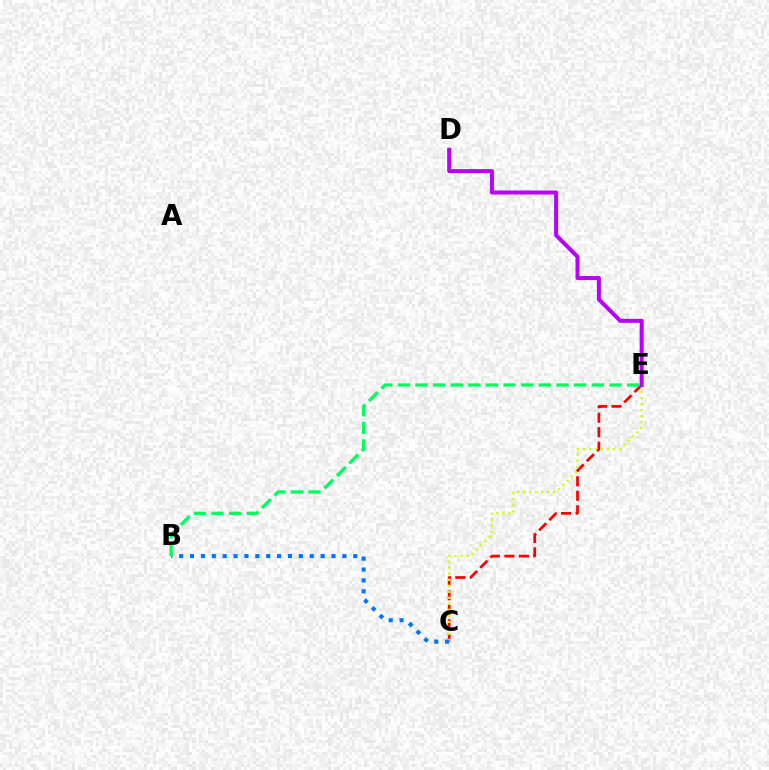{('C', 'E'): [{'color': '#ff0000', 'line_style': 'dashed', 'thickness': 1.97}, {'color': '#d1ff00', 'line_style': 'dotted', 'thickness': 1.63}], ('B', 'C'): [{'color': '#0074ff', 'line_style': 'dotted', 'thickness': 2.96}], ('D', 'E'): [{'color': '#b900ff', 'line_style': 'solid', 'thickness': 2.88}], ('B', 'E'): [{'color': '#00ff5c', 'line_style': 'dashed', 'thickness': 2.4}]}